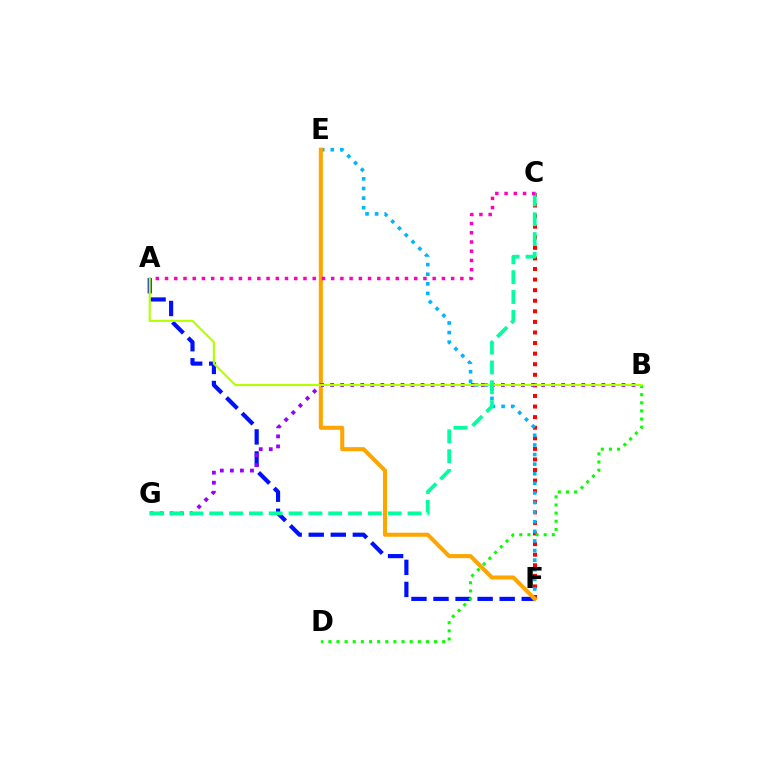{('C', 'F'): [{'color': '#ff0000', 'line_style': 'dotted', 'thickness': 2.87}], ('A', 'F'): [{'color': '#0010ff', 'line_style': 'dashed', 'thickness': 3.0}], ('E', 'F'): [{'color': '#00b5ff', 'line_style': 'dotted', 'thickness': 2.61}, {'color': '#ffa500', 'line_style': 'solid', 'thickness': 2.92}], ('B', 'D'): [{'color': '#08ff00', 'line_style': 'dotted', 'thickness': 2.21}], ('B', 'G'): [{'color': '#9b00ff', 'line_style': 'dotted', 'thickness': 2.73}], ('A', 'B'): [{'color': '#b3ff00', 'line_style': 'solid', 'thickness': 1.52}], ('C', 'G'): [{'color': '#00ff9d', 'line_style': 'dashed', 'thickness': 2.69}], ('A', 'C'): [{'color': '#ff00bd', 'line_style': 'dotted', 'thickness': 2.51}]}